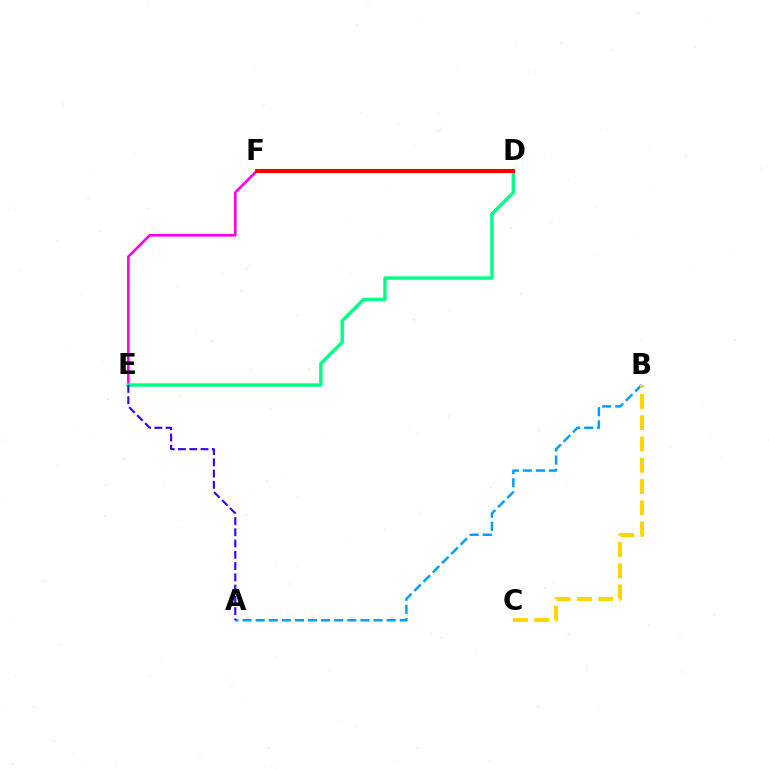{('D', 'F'): [{'color': '#4fff00', 'line_style': 'solid', 'thickness': 2.96}, {'color': '#ff0000', 'line_style': 'solid', 'thickness': 2.92}], ('E', 'F'): [{'color': '#ff00ed', 'line_style': 'solid', 'thickness': 1.9}], ('A', 'B'): [{'color': '#009eff', 'line_style': 'dashed', 'thickness': 1.78}], ('D', 'E'): [{'color': '#00ff86', 'line_style': 'solid', 'thickness': 2.46}], ('B', 'C'): [{'color': '#ffd500', 'line_style': 'dashed', 'thickness': 2.89}], ('A', 'E'): [{'color': '#3700ff', 'line_style': 'dashed', 'thickness': 1.53}]}